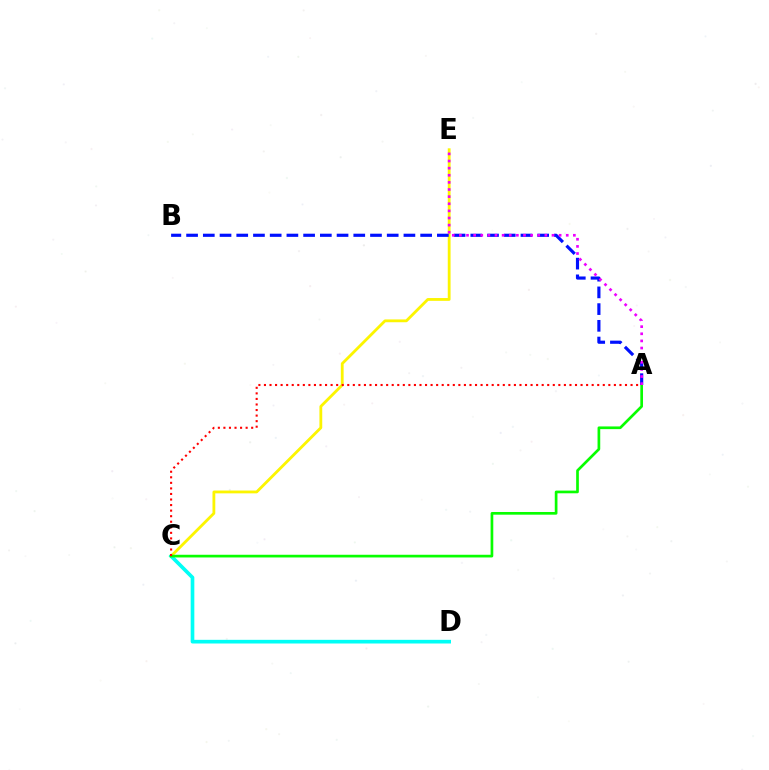{('C', 'E'): [{'color': '#fcf500', 'line_style': 'solid', 'thickness': 2.02}], ('C', 'D'): [{'color': '#00fff6', 'line_style': 'solid', 'thickness': 2.64}], ('A', 'C'): [{'color': '#08ff00', 'line_style': 'solid', 'thickness': 1.94}, {'color': '#ff0000', 'line_style': 'dotted', 'thickness': 1.51}], ('A', 'B'): [{'color': '#0010ff', 'line_style': 'dashed', 'thickness': 2.27}], ('A', 'E'): [{'color': '#ee00ff', 'line_style': 'dotted', 'thickness': 1.94}]}